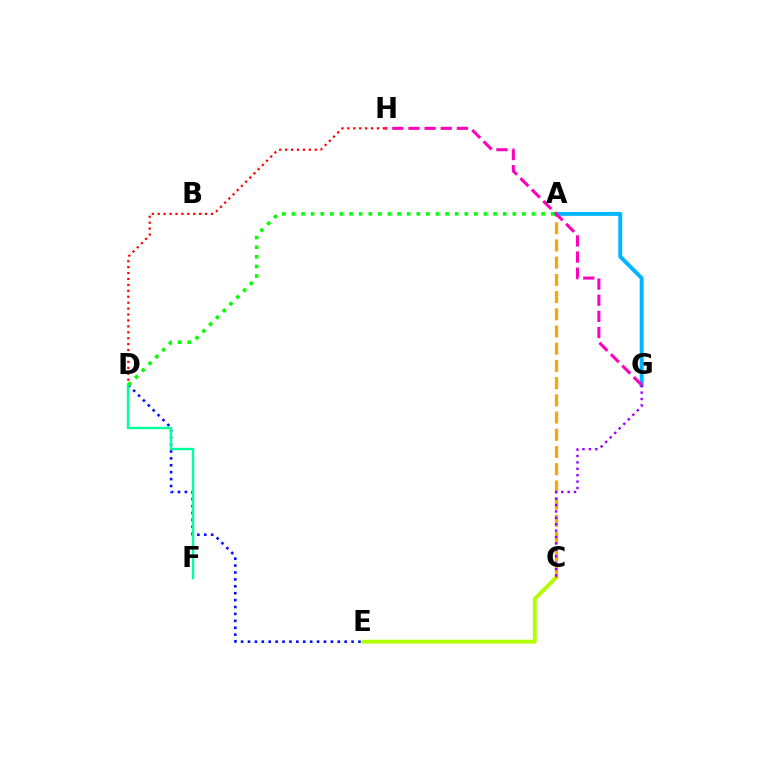{('D', 'H'): [{'color': '#ff0000', 'line_style': 'dotted', 'thickness': 1.61}], ('C', 'E'): [{'color': '#b3ff00', 'line_style': 'solid', 'thickness': 2.78}], ('A', 'C'): [{'color': '#ffa500', 'line_style': 'dashed', 'thickness': 2.34}], ('A', 'G'): [{'color': '#00b5ff', 'line_style': 'solid', 'thickness': 2.84}], ('C', 'G'): [{'color': '#9b00ff', 'line_style': 'dotted', 'thickness': 1.74}], ('D', 'E'): [{'color': '#0010ff', 'line_style': 'dotted', 'thickness': 1.88}], ('D', 'F'): [{'color': '#00ff9d', 'line_style': 'solid', 'thickness': 1.74}], ('G', 'H'): [{'color': '#ff00bd', 'line_style': 'dashed', 'thickness': 2.19}], ('A', 'D'): [{'color': '#08ff00', 'line_style': 'dotted', 'thickness': 2.61}]}